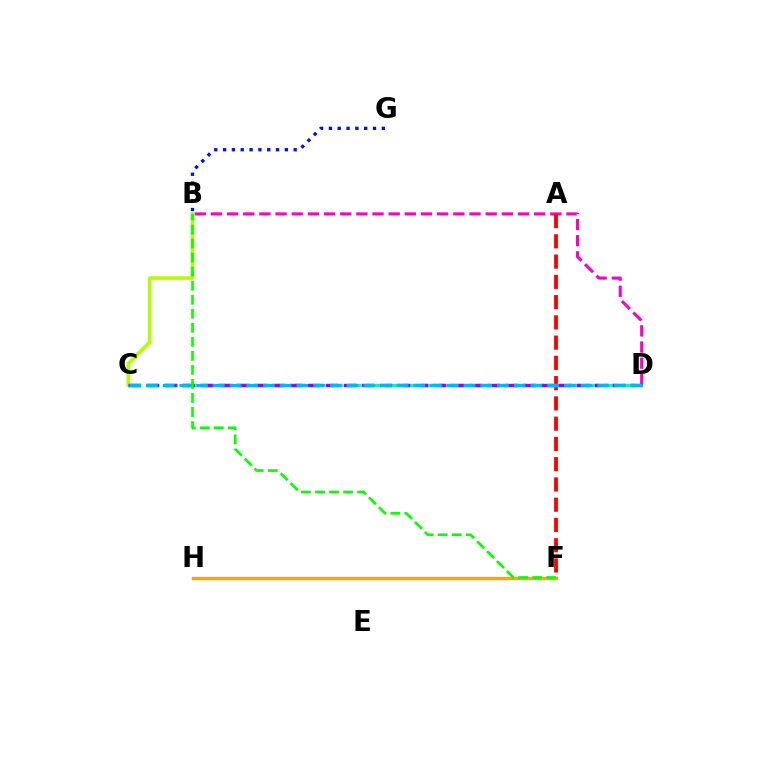{('B', 'D'): [{'color': '#ff00bd', 'line_style': 'dashed', 'thickness': 2.2}], ('B', 'C'): [{'color': '#b3ff00', 'line_style': 'solid', 'thickness': 2.61}], ('A', 'F'): [{'color': '#ff0000', 'line_style': 'dashed', 'thickness': 2.75}], ('C', 'D'): [{'color': '#00ff9d', 'line_style': 'dashed', 'thickness': 2.49}, {'color': '#9b00ff', 'line_style': 'dashed', 'thickness': 2.44}, {'color': '#00b5ff', 'line_style': 'dashed', 'thickness': 2.27}], ('F', 'H'): [{'color': '#ffa500', 'line_style': 'solid', 'thickness': 2.41}], ('B', 'G'): [{'color': '#0010ff', 'line_style': 'dotted', 'thickness': 2.4}], ('B', 'F'): [{'color': '#08ff00', 'line_style': 'dashed', 'thickness': 1.91}]}